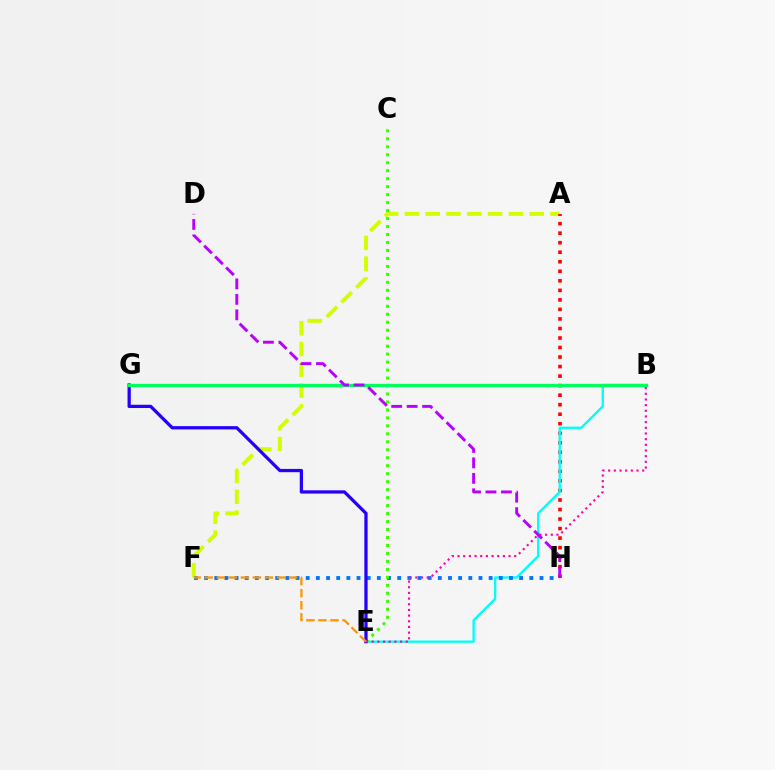{('A', 'F'): [{'color': '#d1ff00', 'line_style': 'dashed', 'thickness': 2.83}], ('A', 'H'): [{'color': '#ff0000', 'line_style': 'dotted', 'thickness': 2.59}], ('B', 'E'): [{'color': '#00fff6', 'line_style': 'solid', 'thickness': 1.69}, {'color': '#ff00ac', 'line_style': 'dotted', 'thickness': 1.54}], ('F', 'H'): [{'color': '#0074ff', 'line_style': 'dotted', 'thickness': 2.76}], ('C', 'E'): [{'color': '#3dff00', 'line_style': 'dotted', 'thickness': 2.17}], ('E', 'G'): [{'color': '#2500ff', 'line_style': 'solid', 'thickness': 2.35}], ('B', 'G'): [{'color': '#00ff5c', 'line_style': 'solid', 'thickness': 2.41}], ('E', 'F'): [{'color': '#ff9400', 'line_style': 'dashed', 'thickness': 1.64}], ('D', 'H'): [{'color': '#b900ff', 'line_style': 'dashed', 'thickness': 2.1}]}